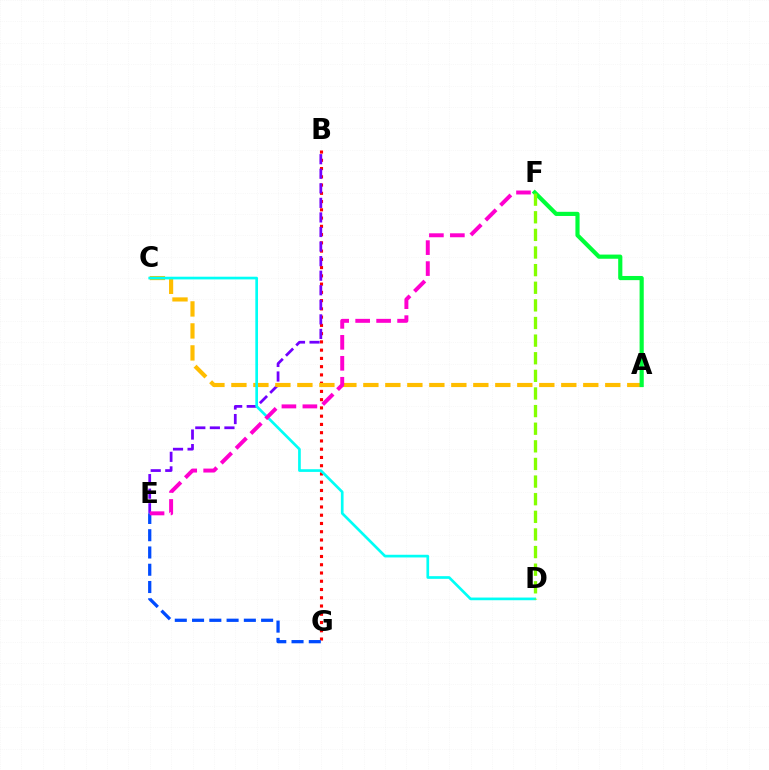{('B', 'G'): [{'color': '#ff0000', 'line_style': 'dotted', 'thickness': 2.24}], ('B', 'E'): [{'color': '#7200ff', 'line_style': 'dashed', 'thickness': 1.98}], ('A', 'C'): [{'color': '#ffbd00', 'line_style': 'dashed', 'thickness': 2.99}], ('C', 'D'): [{'color': '#00fff6', 'line_style': 'solid', 'thickness': 1.93}], ('A', 'F'): [{'color': '#00ff39', 'line_style': 'solid', 'thickness': 3.0}], ('D', 'F'): [{'color': '#84ff00', 'line_style': 'dashed', 'thickness': 2.39}], ('E', 'G'): [{'color': '#004bff', 'line_style': 'dashed', 'thickness': 2.35}], ('E', 'F'): [{'color': '#ff00cf', 'line_style': 'dashed', 'thickness': 2.85}]}